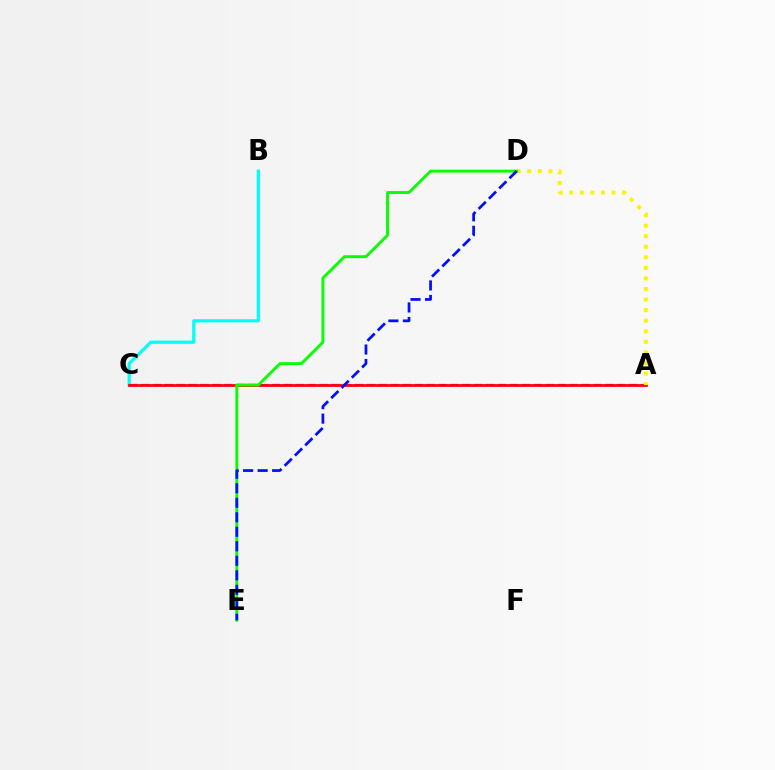{('B', 'C'): [{'color': '#00fff6', 'line_style': 'solid', 'thickness': 2.29}], ('A', 'C'): [{'color': '#ee00ff', 'line_style': 'dashed', 'thickness': 1.62}, {'color': '#ff0000', 'line_style': 'solid', 'thickness': 1.97}], ('A', 'D'): [{'color': '#fcf500', 'line_style': 'dotted', 'thickness': 2.87}], ('D', 'E'): [{'color': '#08ff00', 'line_style': 'solid', 'thickness': 2.08}, {'color': '#0010ff', 'line_style': 'dashed', 'thickness': 1.97}]}